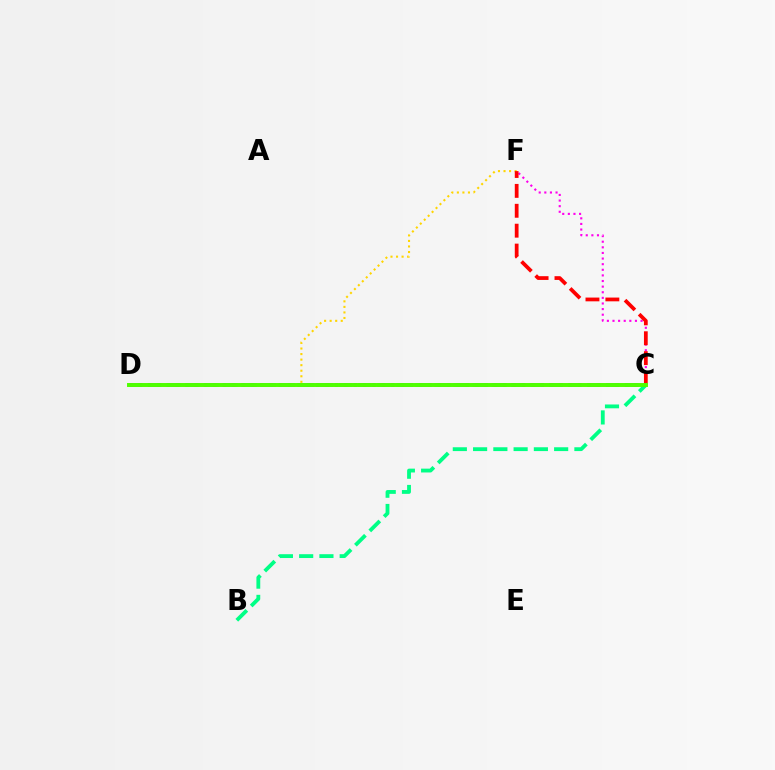{('D', 'F'): [{'color': '#ffd500', 'line_style': 'dotted', 'thickness': 1.51}], ('C', 'F'): [{'color': '#ff00ed', 'line_style': 'dotted', 'thickness': 1.53}, {'color': '#ff0000', 'line_style': 'dashed', 'thickness': 2.7}], ('C', 'D'): [{'color': '#009eff', 'line_style': 'dashed', 'thickness': 2.59}, {'color': '#3700ff', 'line_style': 'dotted', 'thickness': 2.54}, {'color': '#4fff00', 'line_style': 'solid', 'thickness': 2.84}], ('B', 'C'): [{'color': '#00ff86', 'line_style': 'dashed', 'thickness': 2.75}]}